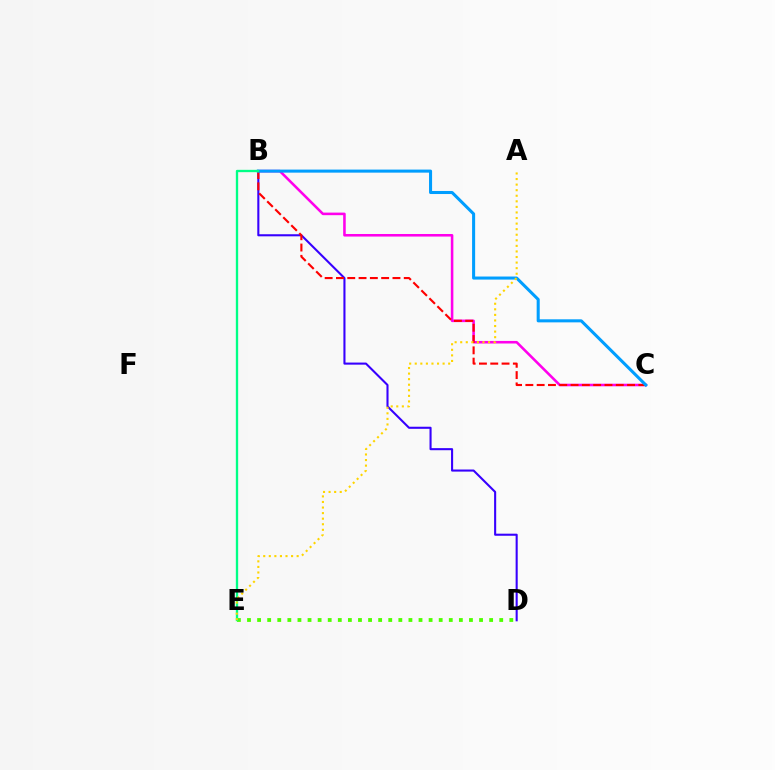{('D', 'E'): [{'color': '#4fff00', 'line_style': 'dotted', 'thickness': 2.74}], ('B', 'D'): [{'color': '#3700ff', 'line_style': 'solid', 'thickness': 1.5}], ('B', 'C'): [{'color': '#ff00ed', 'line_style': 'solid', 'thickness': 1.85}, {'color': '#ff0000', 'line_style': 'dashed', 'thickness': 1.54}, {'color': '#009eff', 'line_style': 'solid', 'thickness': 2.2}], ('B', 'E'): [{'color': '#00ff86', 'line_style': 'solid', 'thickness': 1.68}], ('A', 'E'): [{'color': '#ffd500', 'line_style': 'dotted', 'thickness': 1.51}]}